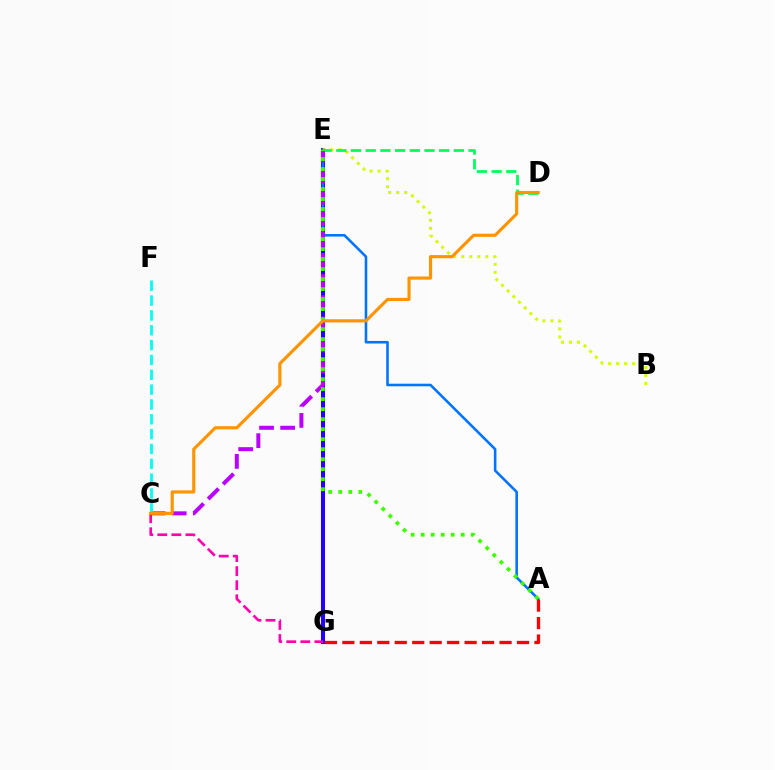{('E', 'G'): [{'color': '#2500ff', 'line_style': 'solid', 'thickness': 2.92}], ('A', 'E'): [{'color': '#0074ff', 'line_style': 'solid', 'thickness': 1.86}, {'color': '#3dff00', 'line_style': 'dotted', 'thickness': 2.72}], ('B', 'E'): [{'color': '#d1ff00', 'line_style': 'dotted', 'thickness': 2.17}], ('C', 'G'): [{'color': '#ff00ac', 'line_style': 'dashed', 'thickness': 1.91}], ('D', 'E'): [{'color': '#00ff5c', 'line_style': 'dashed', 'thickness': 2.0}], ('C', 'E'): [{'color': '#b900ff', 'line_style': 'dashed', 'thickness': 2.87}], ('C', 'F'): [{'color': '#00fff6', 'line_style': 'dashed', 'thickness': 2.02}], ('A', 'G'): [{'color': '#ff0000', 'line_style': 'dashed', 'thickness': 2.37}], ('C', 'D'): [{'color': '#ff9400', 'line_style': 'solid', 'thickness': 2.26}]}